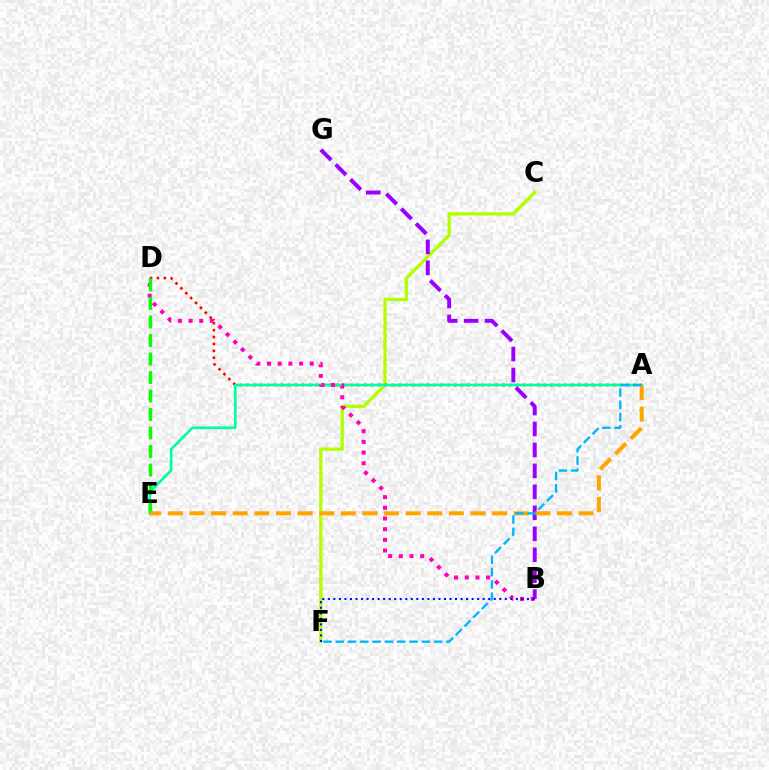{('C', 'F'): [{'color': '#b3ff00', 'line_style': 'solid', 'thickness': 2.38}], ('A', 'D'): [{'color': '#ff0000', 'line_style': 'dotted', 'thickness': 1.88}], ('A', 'E'): [{'color': '#00ff9d', 'line_style': 'solid', 'thickness': 1.91}, {'color': '#ffa500', 'line_style': 'dashed', 'thickness': 2.94}], ('B', 'D'): [{'color': '#ff00bd', 'line_style': 'dotted', 'thickness': 2.9}], ('B', 'G'): [{'color': '#9b00ff', 'line_style': 'dashed', 'thickness': 2.85}], ('D', 'E'): [{'color': '#08ff00', 'line_style': 'dashed', 'thickness': 2.51}], ('B', 'F'): [{'color': '#0010ff', 'line_style': 'dotted', 'thickness': 1.5}], ('A', 'F'): [{'color': '#00b5ff', 'line_style': 'dashed', 'thickness': 1.67}]}